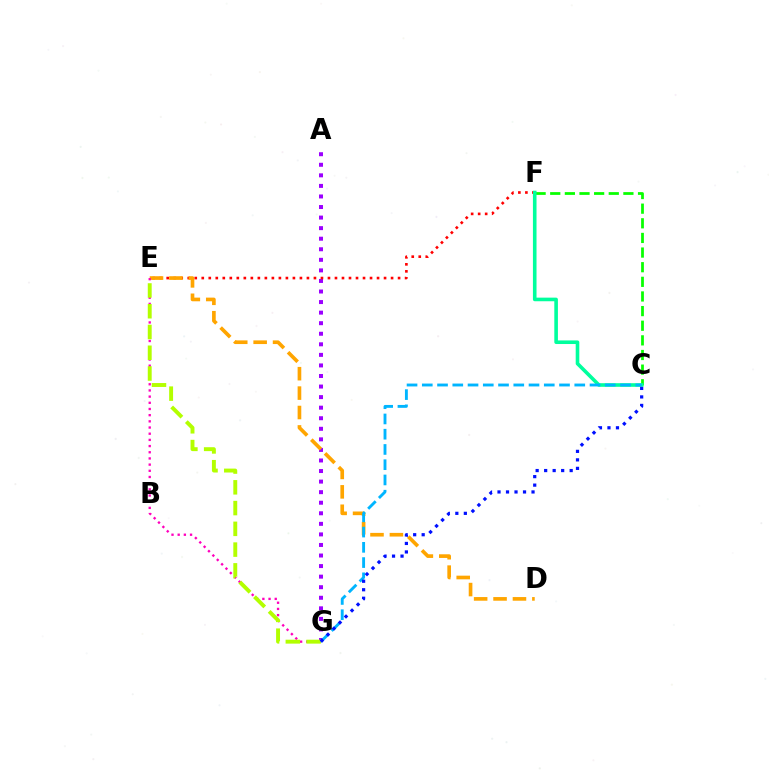{('A', 'G'): [{'color': '#9b00ff', 'line_style': 'dotted', 'thickness': 2.87}], ('E', 'F'): [{'color': '#ff0000', 'line_style': 'dotted', 'thickness': 1.9}], ('C', 'F'): [{'color': '#08ff00', 'line_style': 'dashed', 'thickness': 1.99}, {'color': '#00ff9d', 'line_style': 'solid', 'thickness': 2.6}], ('D', 'E'): [{'color': '#ffa500', 'line_style': 'dashed', 'thickness': 2.64}], ('E', 'G'): [{'color': '#ff00bd', 'line_style': 'dotted', 'thickness': 1.68}, {'color': '#b3ff00', 'line_style': 'dashed', 'thickness': 2.82}], ('C', 'G'): [{'color': '#00b5ff', 'line_style': 'dashed', 'thickness': 2.07}, {'color': '#0010ff', 'line_style': 'dotted', 'thickness': 2.31}]}